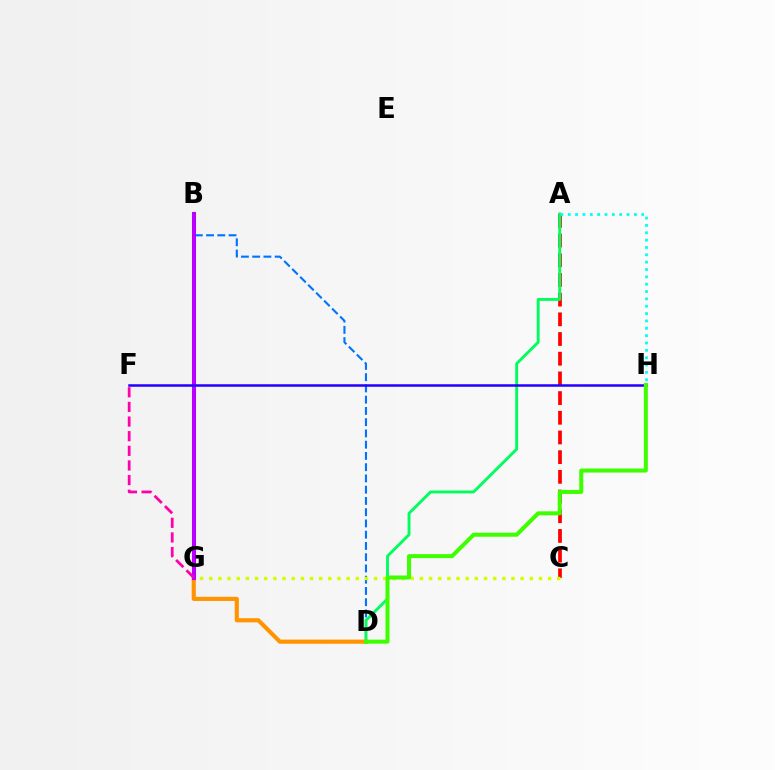{('A', 'C'): [{'color': '#ff0000', 'line_style': 'dashed', 'thickness': 2.67}], ('B', 'D'): [{'color': '#0074ff', 'line_style': 'dashed', 'thickness': 1.53}], ('C', 'G'): [{'color': '#d1ff00', 'line_style': 'dotted', 'thickness': 2.49}], ('A', 'D'): [{'color': '#00ff5c', 'line_style': 'solid', 'thickness': 2.08}], ('A', 'H'): [{'color': '#00fff6', 'line_style': 'dotted', 'thickness': 2.0}], ('D', 'G'): [{'color': '#ff9400', 'line_style': 'solid', 'thickness': 2.98}], ('B', 'G'): [{'color': '#b900ff', 'line_style': 'solid', 'thickness': 2.92}], ('F', 'H'): [{'color': '#2500ff', 'line_style': 'solid', 'thickness': 1.81}], ('D', 'H'): [{'color': '#3dff00', 'line_style': 'solid', 'thickness': 2.89}], ('F', 'G'): [{'color': '#ff00ac', 'line_style': 'dashed', 'thickness': 1.99}]}